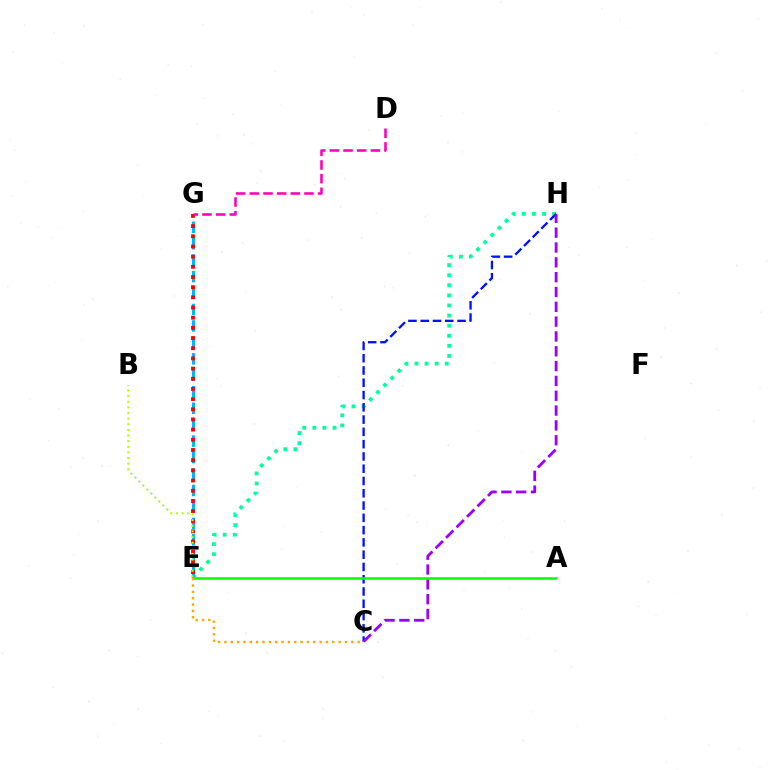{('E', 'H'): [{'color': '#00ff9d', 'line_style': 'dotted', 'thickness': 2.74}], ('E', 'G'): [{'color': '#00b5ff', 'line_style': 'dashed', 'thickness': 2.24}, {'color': '#ff0000', 'line_style': 'dotted', 'thickness': 2.77}], ('D', 'G'): [{'color': '#ff00bd', 'line_style': 'dashed', 'thickness': 1.86}], ('B', 'E'): [{'color': '#b3ff00', 'line_style': 'dotted', 'thickness': 1.53}], ('C', 'H'): [{'color': '#0010ff', 'line_style': 'dashed', 'thickness': 1.67}, {'color': '#9b00ff', 'line_style': 'dashed', 'thickness': 2.01}], ('A', 'E'): [{'color': '#08ff00', 'line_style': 'solid', 'thickness': 1.84}], ('C', 'E'): [{'color': '#ffa500', 'line_style': 'dotted', 'thickness': 1.72}]}